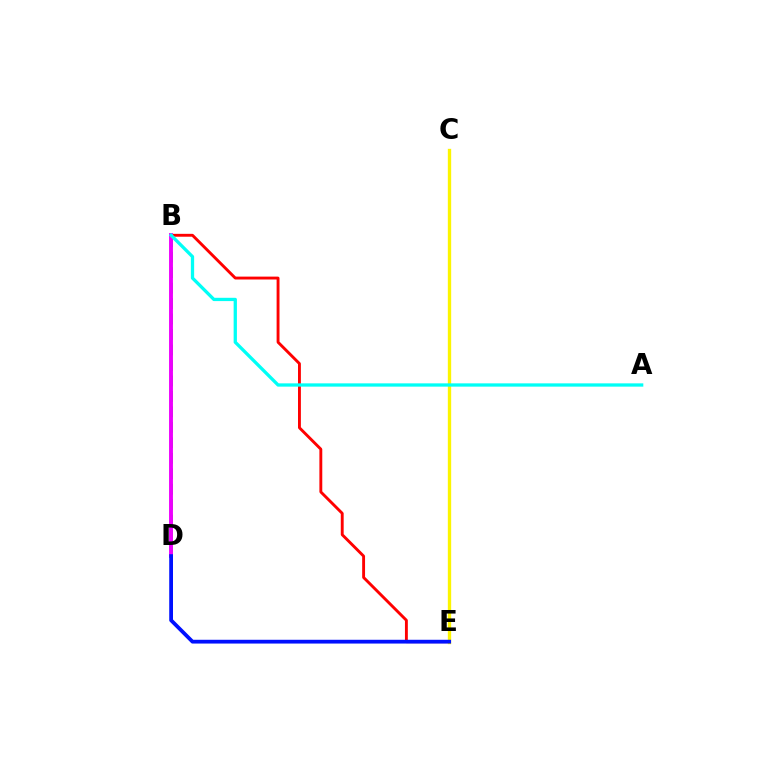{('B', 'D'): [{'color': '#08ff00', 'line_style': 'dashed', 'thickness': 2.1}, {'color': '#ee00ff', 'line_style': 'solid', 'thickness': 2.8}], ('B', 'E'): [{'color': '#ff0000', 'line_style': 'solid', 'thickness': 2.08}], ('C', 'E'): [{'color': '#fcf500', 'line_style': 'solid', 'thickness': 2.41}], ('D', 'E'): [{'color': '#0010ff', 'line_style': 'solid', 'thickness': 2.72}], ('A', 'B'): [{'color': '#00fff6', 'line_style': 'solid', 'thickness': 2.37}]}